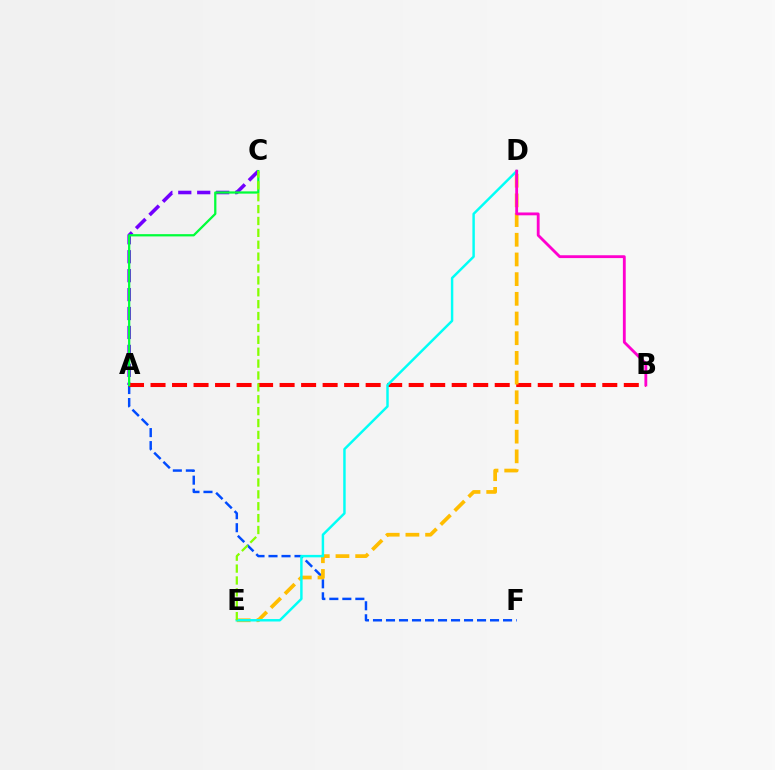{('A', 'C'): [{'color': '#7200ff', 'line_style': 'dashed', 'thickness': 2.57}, {'color': '#00ff39', 'line_style': 'solid', 'thickness': 1.62}], ('A', 'F'): [{'color': '#004bff', 'line_style': 'dashed', 'thickness': 1.77}], ('A', 'B'): [{'color': '#ff0000', 'line_style': 'dashed', 'thickness': 2.92}], ('D', 'E'): [{'color': '#ffbd00', 'line_style': 'dashed', 'thickness': 2.67}, {'color': '#00fff6', 'line_style': 'solid', 'thickness': 1.77}], ('B', 'D'): [{'color': '#ff00cf', 'line_style': 'solid', 'thickness': 2.04}], ('C', 'E'): [{'color': '#84ff00', 'line_style': 'dashed', 'thickness': 1.61}]}